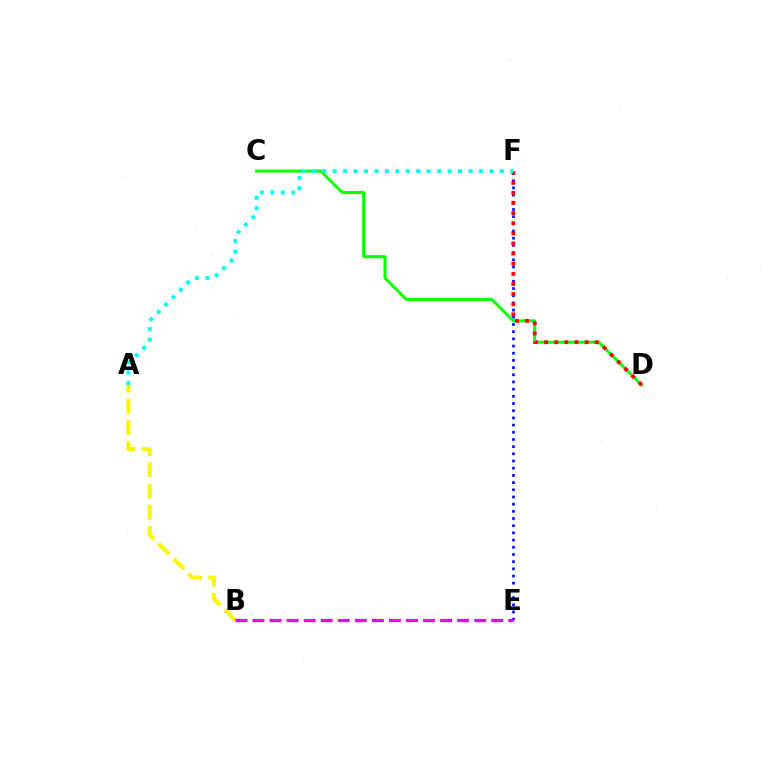{('E', 'F'): [{'color': '#0010ff', 'line_style': 'dotted', 'thickness': 1.95}], ('C', 'D'): [{'color': '#08ff00', 'line_style': 'solid', 'thickness': 2.11}], ('D', 'F'): [{'color': '#ff0000', 'line_style': 'dotted', 'thickness': 2.75}], ('A', 'F'): [{'color': '#00fff6', 'line_style': 'dotted', 'thickness': 2.84}], ('A', 'B'): [{'color': '#fcf500', 'line_style': 'dashed', 'thickness': 2.88}], ('B', 'E'): [{'color': '#ee00ff', 'line_style': 'dashed', 'thickness': 2.32}]}